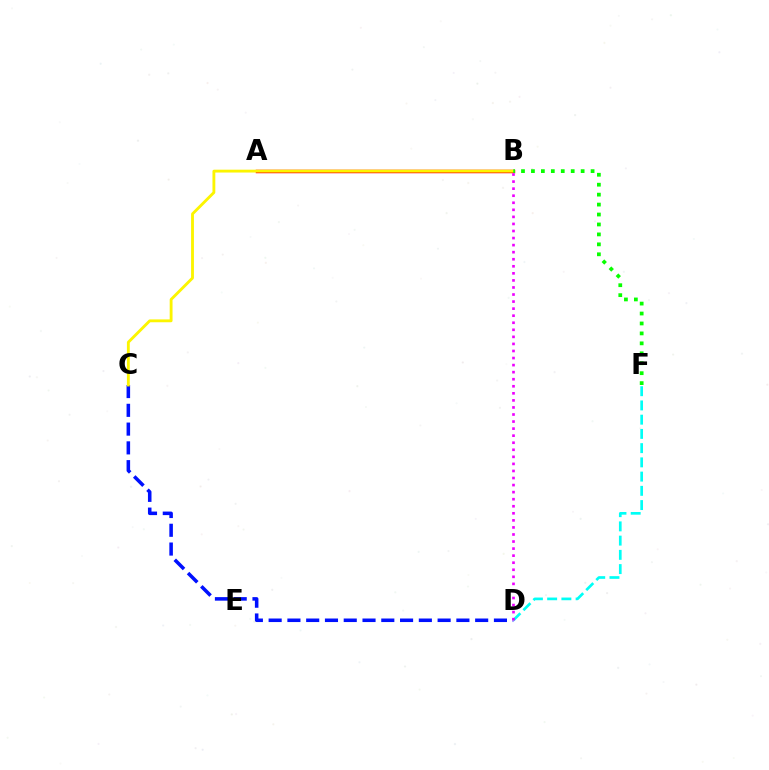{('A', 'B'): [{'color': '#ff0000', 'line_style': 'solid', 'thickness': 2.52}], ('C', 'D'): [{'color': '#0010ff', 'line_style': 'dashed', 'thickness': 2.55}], ('B', 'C'): [{'color': '#fcf500', 'line_style': 'solid', 'thickness': 2.05}], ('D', 'F'): [{'color': '#00fff6', 'line_style': 'dashed', 'thickness': 1.93}], ('B', 'D'): [{'color': '#ee00ff', 'line_style': 'dotted', 'thickness': 1.92}], ('B', 'F'): [{'color': '#08ff00', 'line_style': 'dotted', 'thickness': 2.7}]}